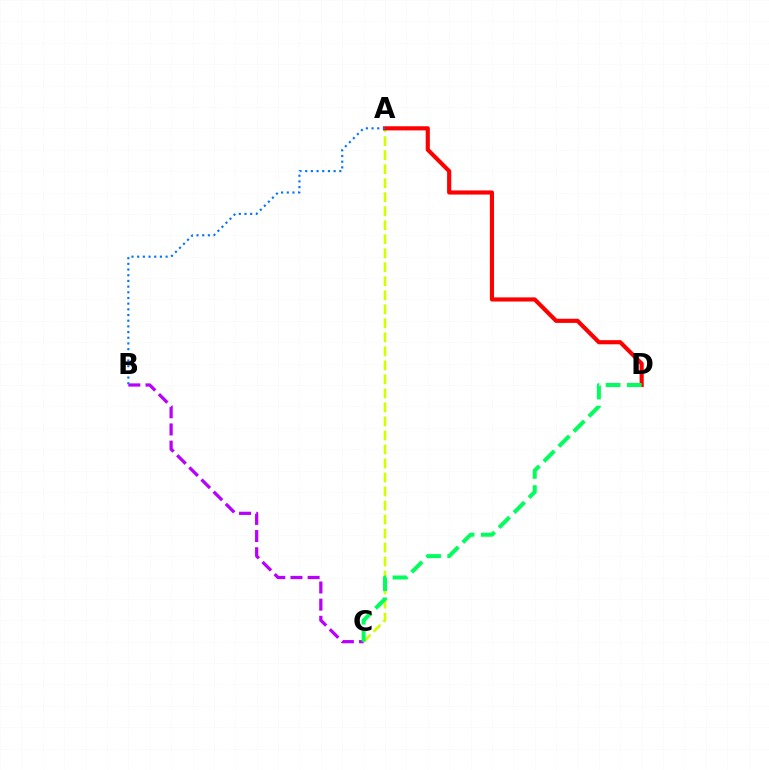{('A', 'C'): [{'color': '#d1ff00', 'line_style': 'dashed', 'thickness': 1.9}], ('B', 'C'): [{'color': '#b900ff', 'line_style': 'dashed', 'thickness': 2.33}], ('A', 'D'): [{'color': '#ff0000', 'line_style': 'solid', 'thickness': 2.98}], ('A', 'B'): [{'color': '#0074ff', 'line_style': 'dotted', 'thickness': 1.54}], ('C', 'D'): [{'color': '#00ff5c', 'line_style': 'dashed', 'thickness': 2.88}]}